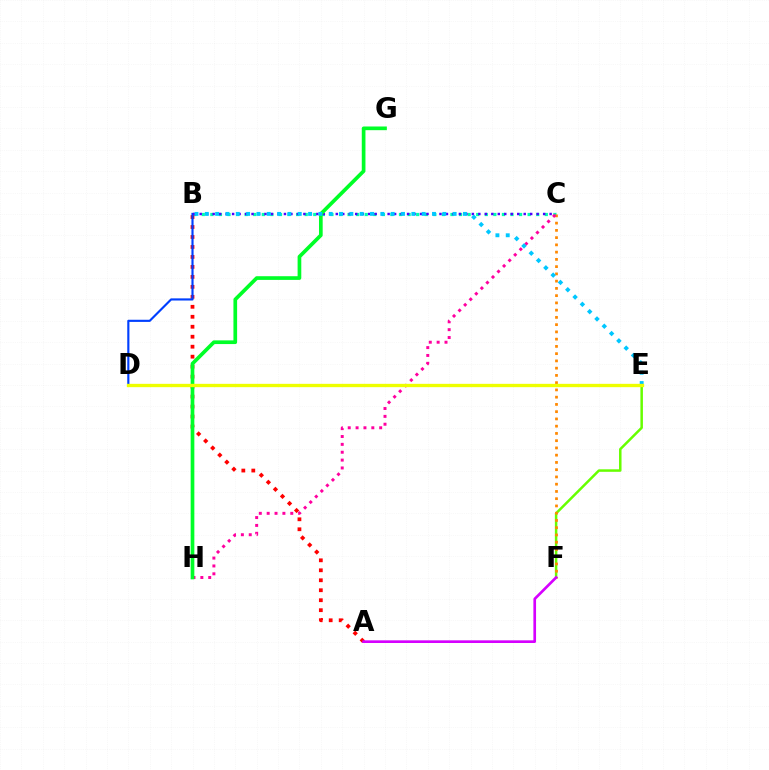{('E', 'F'): [{'color': '#66ff00', 'line_style': 'solid', 'thickness': 1.8}], ('B', 'C'): [{'color': '#00ffaf', 'line_style': 'dotted', 'thickness': 2.33}, {'color': '#4f00ff', 'line_style': 'dotted', 'thickness': 1.76}], ('C', 'F'): [{'color': '#ff8800', 'line_style': 'dotted', 'thickness': 1.97}], ('C', 'H'): [{'color': '#ff00a0', 'line_style': 'dotted', 'thickness': 2.14}], ('A', 'B'): [{'color': '#ff0000', 'line_style': 'dotted', 'thickness': 2.71}], ('B', 'D'): [{'color': '#003fff', 'line_style': 'solid', 'thickness': 1.55}], ('G', 'H'): [{'color': '#00ff27', 'line_style': 'solid', 'thickness': 2.65}], ('B', 'E'): [{'color': '#00c7ff', 'line_style': 'dotted', 'thickness': 2.81}], ('A', 'F'): [{'color': '#d600ff', 'line_style': 'solid', 'thickness': 1.92}], ('D', 'E'): [{'color': '#eeff00', 'line_style': 'solid', 'thickness': 2.4}]}